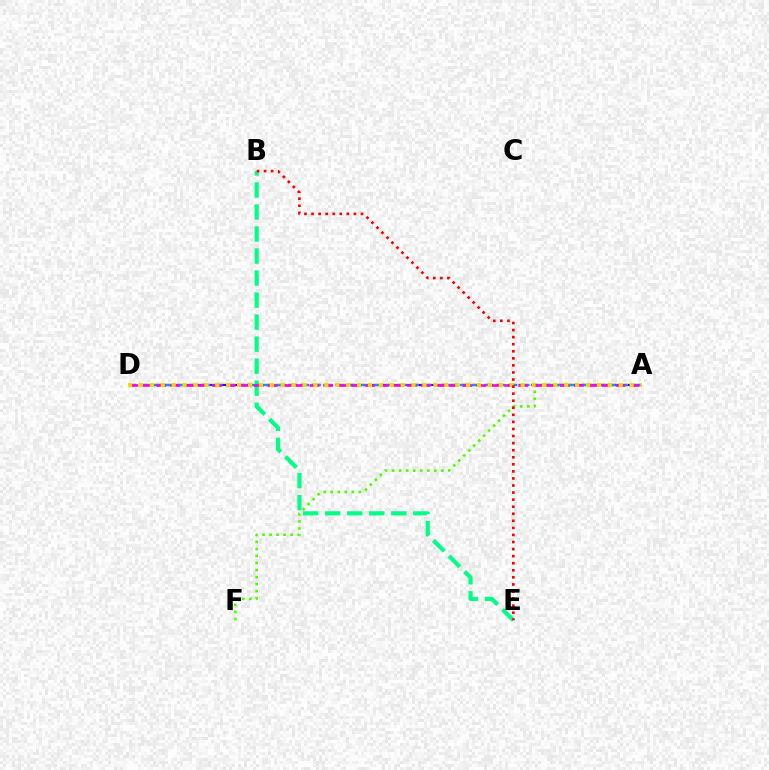{('A', 'D'): [{'color': '#3700ff', 'line_style': 'dashed', 'thickness': 1.56}, {'color': '#009eff', 'line_style': 'dashed', 'thickness': 1.67}, {'color': '#ff00ed', 'line_style': 'dashed', 'thickness': 1.89}, {'color': '#ffd500', 'line_style': 'dotted', 'thickness': 2.96}], ('A', 'F'): [{'color': '#4fff00', 'line_style': 'dotted', 'thickness': 1.91}], ('B', 'E'): [{'color': '#00ff86', 'line_style': 'dashed', 'thickness': 2.99}, {'color': '#ff0000', 'line_style': 'dotted', 'thickness': 1.92}]}